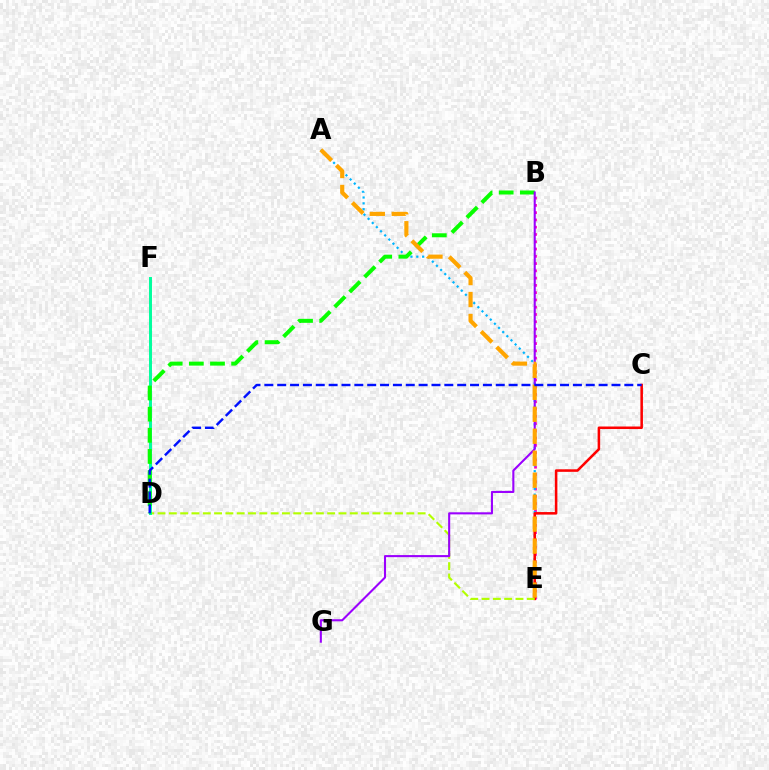{('B', 'E'): [{'color': '#ff00bd', 'line_style': 'dotted', 'thickness': 1.98}], ('A', 'E'): [{'color': '#00b5ff', 'line_style': 'dotted', 'thickness': 1.59}, {'color': '#ffa500', 'line_style': 'dashed', 'thickness': 2.99}], ('C', 'E'): [{'color': '#ff0000', 'line_style': 'solid', 'thickness': 1.83}], ('D', 'E'): [{'color': '#b3ff00', 'line_style': 'dashed', 'thickness': 1.54}], ('D', 'F'): [{'color': '#00ff9d', 'line_style': 'solid', 'thickness': 2.13}], ('B', 'D'): [{'color': '#08ff00', 'line_style': 'dashed', 'thickness': 2.87}], ('B', 'G'): [{'color': '#9b00ff', 'line_style': 'solid', 'thickness': 1.5}], ('C', 'D'): [{'color': '#0010ff', 'line_style': 'dashed', 'thickness': 1.75}]}